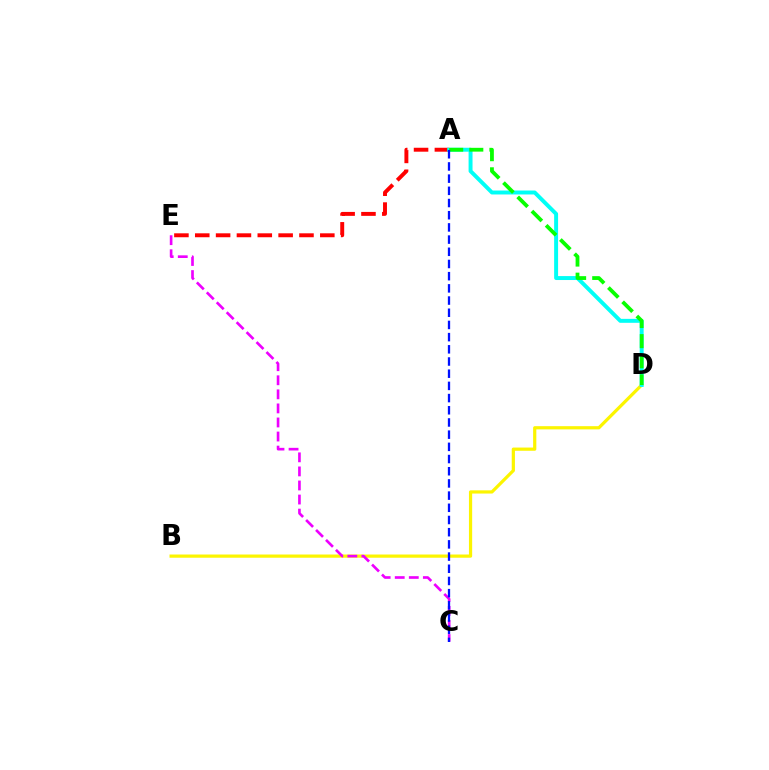{('A', 'E'): [{'color': '#ff0000', 'line_style': 'dashed', 'thickness': 2.83}], ('B', 'D'): [{'color': '#fcf500', 'line_style': 'solid', 'thickness': 2.31}], ('C', 'E'): [{'color': '#ee00ff', 'line_style': 'dashed', 'thickness': 1.91}], ('A', 'D'): [{'color': '#00fff6', 'line_style': 'solid', 'thickness': 2.84}, {'color': '#08ff00', 'line_style': 'dashed', 'thickness': 2.73}], ('A', 'C'): [{'color': '#0010ff', 'line_style': 'dashed', 'thickness': 1.66}]}